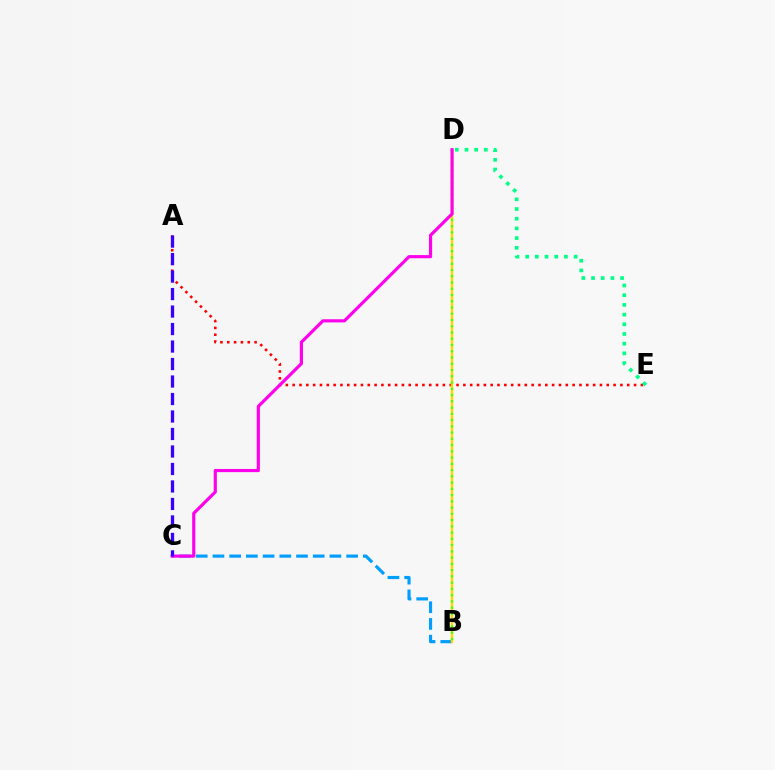{('B', 'C'): [{'color': '#009eff', 'line_style': 'dashed', 'thickness': 2.27}], ('A', 'E'): [{'color': '#ff0000', 'line_style': 'dotted', 'thickness': 1.86}], ('B', 'D'): [{'color': '#ffd500', 'line_style': 'solid', 'thickness': 1.72}, {'color': '#4fff00', 'line_style': 'dotted', 'thickness': 1.7}], ('C', 'D'): [{'color': '#ff00ed', 'line_style': 'solid', 'thickness': 2.28}], ('A', 'C'): [{'color': '#3700ff', 'line_style': 'dashed', 'thickness': 2.38}], ('D', 'E'): [{'color': '#00ff86', 'line_style': 'dotted', 'thickness': 2.63}]}